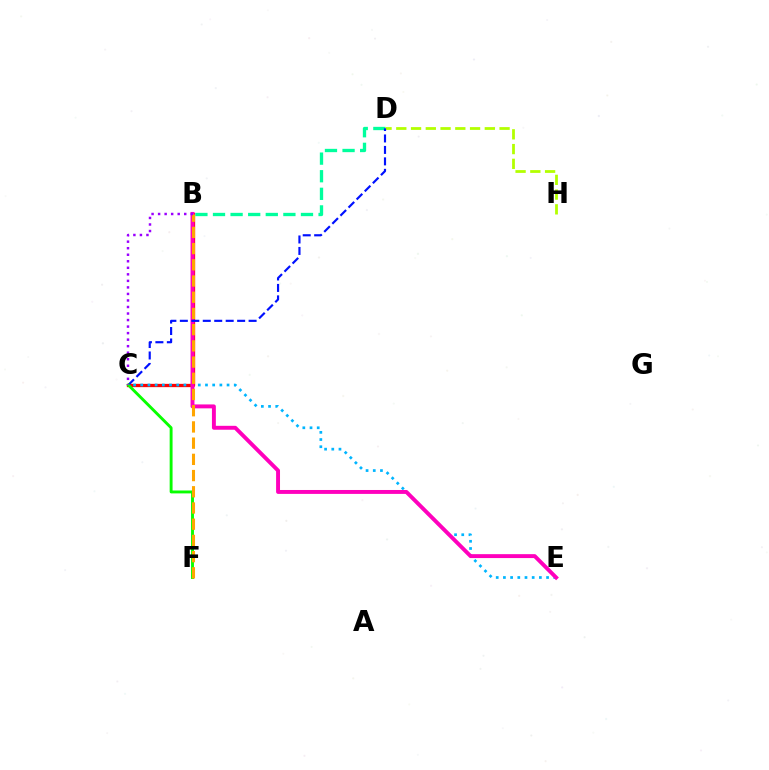{('B', 'C'): [{'color': '#ff0000', 'line_style': 'solid', 'thickness': 2.37}, {'color': '#9b00ff', 'line_style': 'dotted', 'thickness': 1.77}], ('C', 'E'): [{'color': '#00b5ff', 'line_style': 'dotted', 'thickness': 1.95}], ('B', 'D'): [{'color': '#00ff9d', 'line_style': 'dashed', 'thickness': 2.39}], ('D', 'H'): [{'color': '#b3ff00', 'line_style': 'dashed', 'thickness': 2.0}], ('B', 'E'): [{'color': '#ff00bd', 'line_style': 'solid', 'thickness': 2.82}], ('C', 'D'): [{'color': '#0010ff', 'line_style': 'dashed', 'thickness': 1.56}], ('C', 'F'): [{'color': '#08ff00', 'line_style': 'solid', 'thickness': 2.09}], ('B', 'F'): [{'color': '#ffa500', 'line_style': 'dashed', 'thickness': 2.2}]}